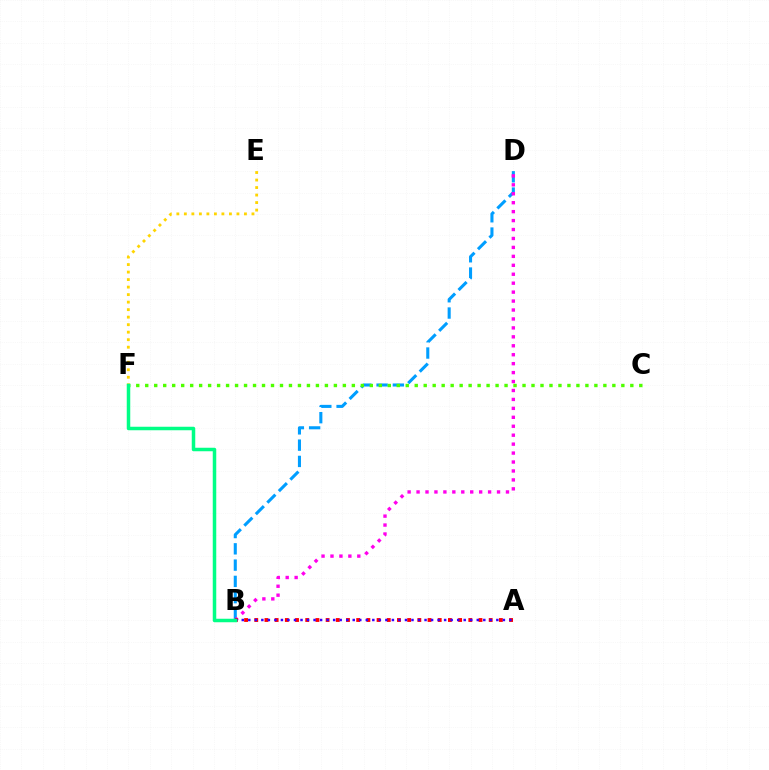{('B', 'D'): [{'color': '#009eff', 'line_style': 'dashed', 'thickness': 2.21}, {'color': '#ff00ed', 'line_style': 'dotted', 'thickness': 2.43}], ('C', 'F'): [{'color': '#4fff00', 'line_style': 'dotted', 'thickness': 2.44}], ('E', 'F'): [{'color': '#ffd500', 'line_style': 'dotted', 'thickness': 2.04}], ('A', 'B'): [{'color': '#ff0000', 'line_style': 'dotted', 'thickness': 2.77}, {'color': '#3700ff', 'line_style': 'dotted', 'thickness': 1.77}], ('B', 'F'): [{'color': '#00ff86', 'line_style': 'solid', 'thickness': 2.52}]}